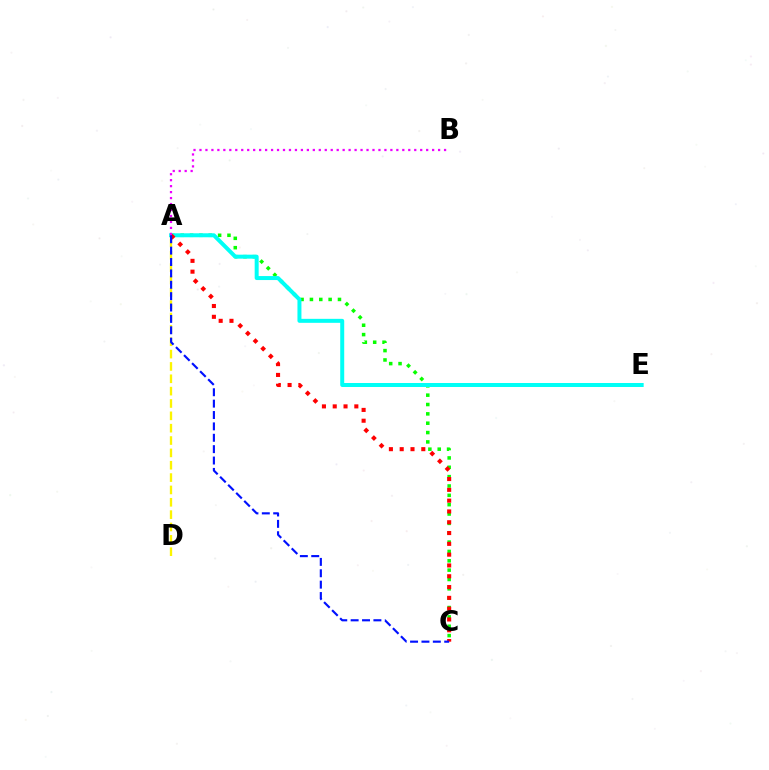{('A', 'C'): [{'color': '#08ff00', 'line_style': 'dotted', 'thickness': 2.54}, {'color': '#ff0000', 'line_style': 'dotted', 'thickness': 2.93}, {'color': '#0010ff', 'line_style': 'dashed', 'thickness': 1.55}], ('A', 'E'): [{'color': '#00fff6', 'line_style': 'solid', 'thickness': 2.87}], ('A', 'D'): [{'color': '#fcf500', 'line_style': 'dashed', 'thickness': 1.68}], ('A', 'B'): [{'color': '#ee00ff', 'line_style': 'dotted', 'thickness': 1.62}]}